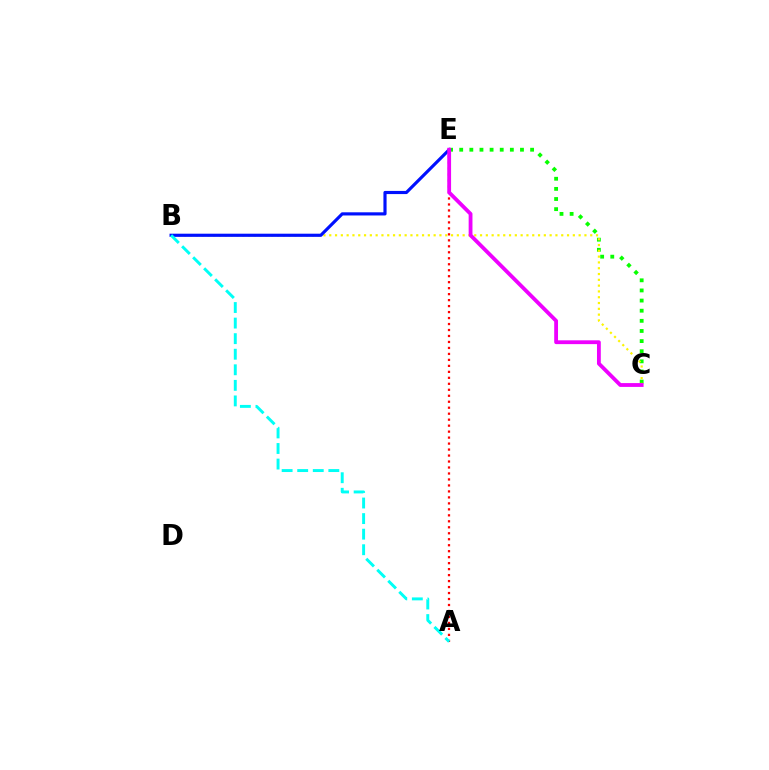{('C', 'E'): [{'color': '#08ff00', 'line_style': 'dotted', 'thickness': 2.75}, {'color': '#ee00ff', 'line_style': 'solid', 'thickness': 2.75}], ('B', 'C'): [{'color': '#fcf500', 'line_style': 'dotted', 'thickness': 1.58}], ('B', 'E'): [{'color': '#0010ff', 'line_style': 'solid', 'thickness': 2.28}], ('A', 'E'): [{'color': '#ff0000', 'line_style': 'dotted', 'thickness': 1.62}], ('A', 'B'): [{'color': '#00fff6', 'line_style': 'dashed', 'thickness': 2.11}]}